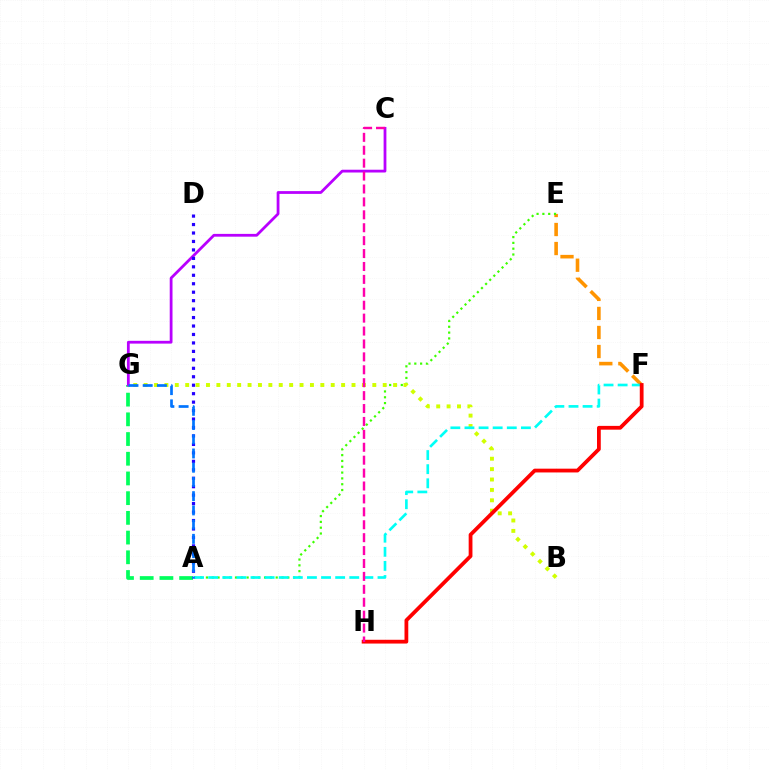{('A', 'G'): [{'color': '#00ff5c', 'line_style': 'dashed', 'thickness': 2.68}, {'color': '#0074ff', 'line_style': 'dashed', 'thickness': 1.93}], ('C', 'G'): [{'color': '#b900ff', 'line_style': 'solid', 'thickness': 2.01}], ('E', 'F'): [{'color': '#ff9400', 'line_style': 'dashed', 'thickness': 2.59}], ('A', 'E'): [{'color': '#3dff00', 'line_style': 'dotted', 'thickness': 1.58}], ('B', 'G'): [{'color': '#d1ff00', 'line_style': 'dotted', 'thickness': 2.82}], ('A', 'D'): [{'color': '#2500ff', 'line_style': 'dotted', 'thickness': 2.3}], ('A', 'F'): [{'color': '#00fff6', 'line_style': 'dashed', 'thickness': 1.92}], ('F', 'H'): [{'color': '#ff0000', 'line_style': 'solid', 'thickness': 2.72}], ('C', 'H'): [{'color': '#ff00ac', 'line_style': 'dashed', 'thickness': 1.75}]}